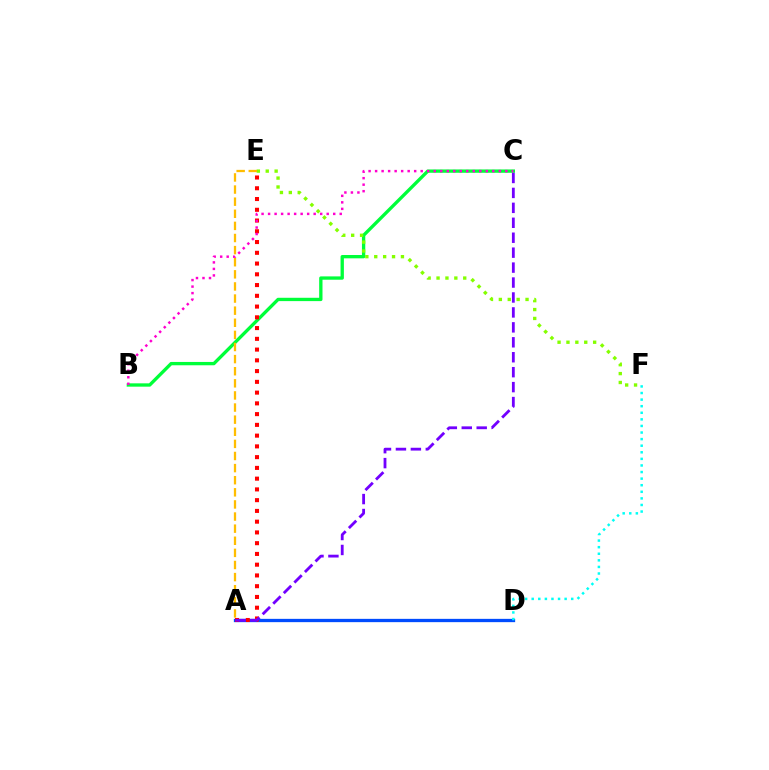{('B', 'C'): [{'color': '#00ff39', 'line_style': 'solid', 'thickness': 2.4}, {'color': '#ff00cf', 'line_style': 'dotted', 'thickness': 1.77}], ('A', 'D'): [{'color': '#004bff', 'line_style': 'solid', 'thickness': 2.37}], ('E', 'F'): [{'color': '#84ff00', 'line_style': 'dotted', 'thickness': 2.42}], ('A', 'E'): [{'color': '#ff0000', 'line_style': 'dotted', 'thickness': 2.92}, {'color': '#ffbd00', 'line_style': 'dashed', 'thickness': 1.65}], ('D', 'F'): [{'color': '#00fff6', 'line_style': 'dotted', 'thickness': 1.79}], ('A', 'C'): [{'color': '#7200ff', 'line_style': 'dashed', 'thickness': 2.03}]}